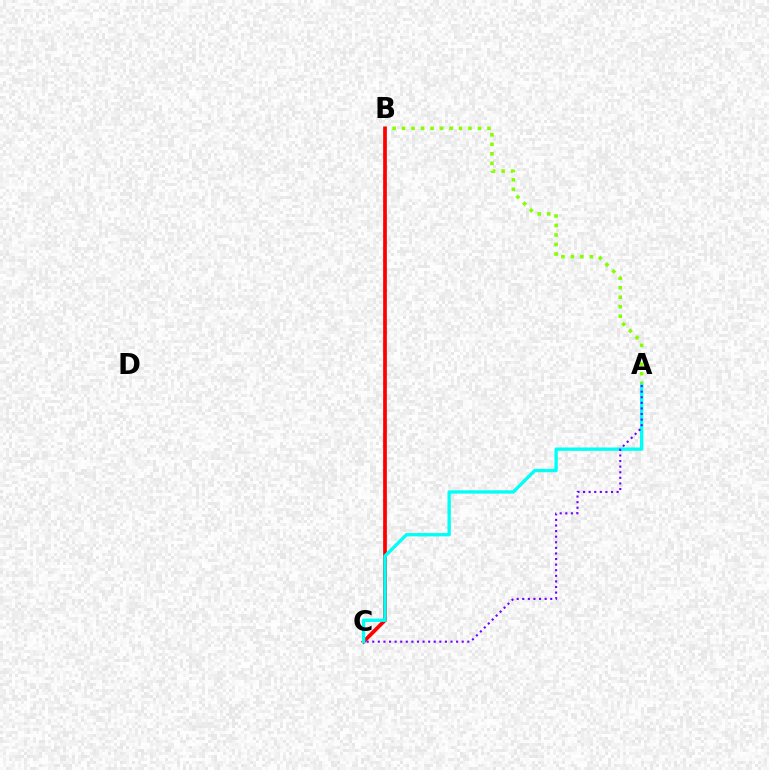{('A', 'B'): [{'color': '#84ff00', 'line_style': 'dotted', 'thickness': 2.58}], ('B', 'C'): [{'color': '#ff0000', 'line_style': 'solid', 'thickness': 2.68}], ('A', 'C'): [{'color': '#00fff6', 'line_style': 'solid', 'thickness': 2.4}, {'color': '#7200ff', 'line_style': 'dotted', 'thickness': 1.52}]}